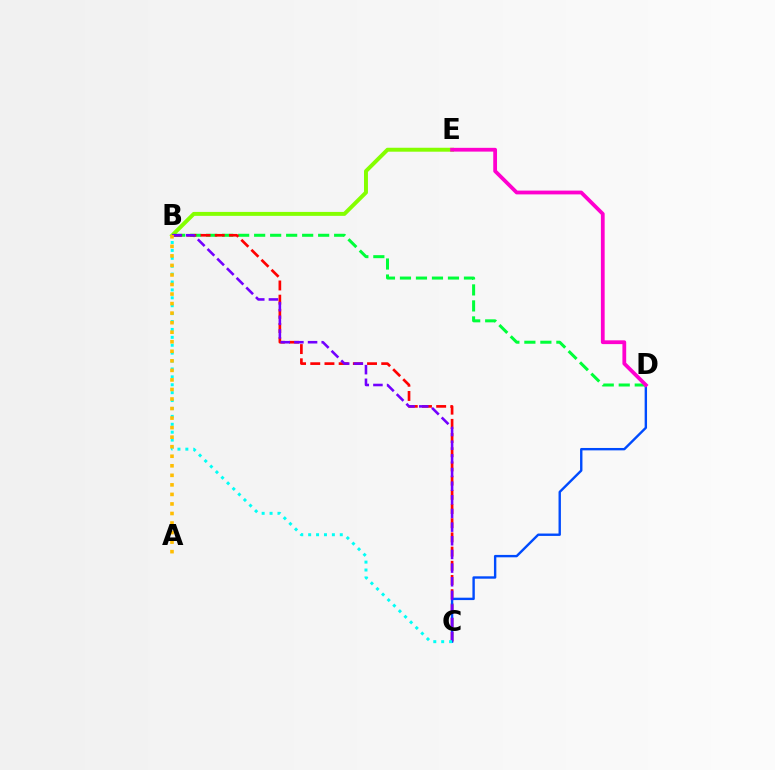{('B', 'E'): [{'color': '#84ff00', 'line_style': 'solid', 'thickness': 2.84}], ('B', 'D'): [{'color': '#00ff39', 'line_style': 'dashed', 'thickness': 2.17}], ('B', 'C'): [{'color': '#ff0000', 'line_style': 'dashed', 'thickness': 1.93}, {'color': '#7200ff', 'line_style': 'dashed', 'thickness': 1.85}, {'color': '#00fff6', 'line_style': 'dotted', 'thickness': 2.15}], ('C', 'D'): [{'color': '#004bff', 'line_style': 'solid', 'thickness': 1.72}], ('D', 'E'): [{'color': '#ff00cf', 'line_style': 'solid', 'thickness': 2.72}], ('A', 'B'): [{'color': '#ffbd00', 'line_style': 'dotted', 'thickness': 2.59}]}